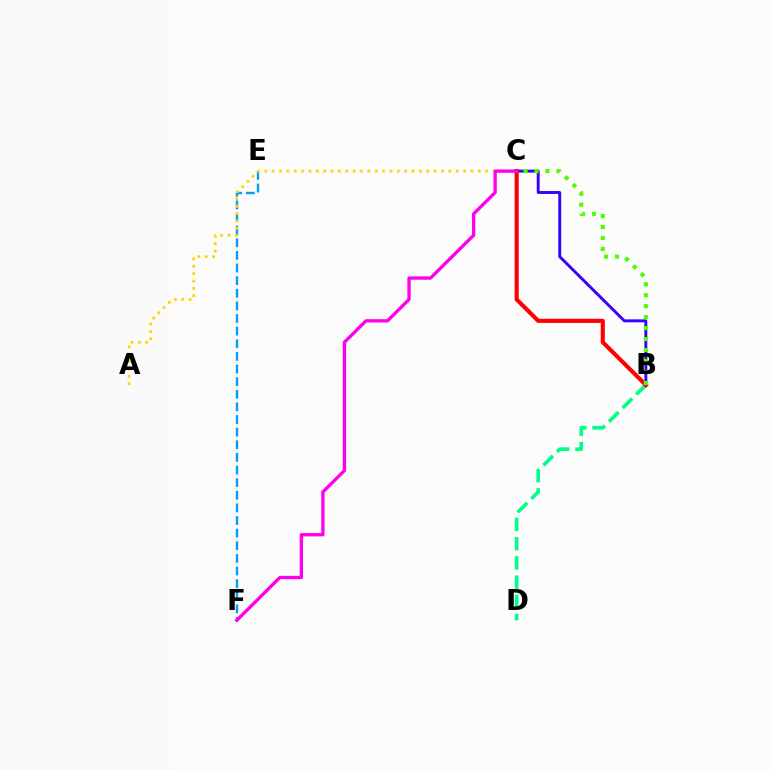{('B', 'C'): [{'color': '#3700ff', 'line_style': 'solid', 'thickness': 2.1}, {'color': '#ff0000', 'line_style': 'solid', 'thickness': 2.97}, {'color': '#4fff00', 'line_style': 'dotted', 'thickness': 2.98}], ('B', 'D'): [{'color': '#00ff86', 'line_style': 'dashed', 'thickness': 2.61}], ('E', 'F'): [{'color': '#009eff', 'line_style': 'dashed', 'thickness': 1.71}], ('A', 'C'): [{'color': '#ffd500', 'line_style': 'dotted', 'thickness': 2.0}], ('C', 'F'): [{'color': '#ff00ed', 'line_style': 'solid', 'thickness': 2.4}]}